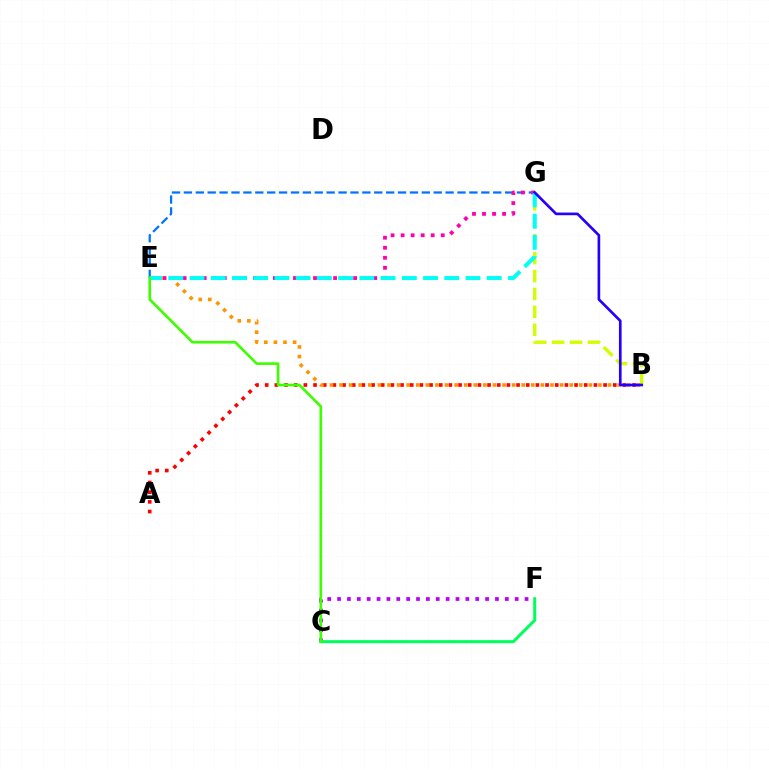{('B', 'G'): [{'color': '#d1ff00', 'line_style': 'dashed', 'thickness': 2.43}, {'color': '#2500ff', 'line_style': 'solid', 'thickness': 1.92}], ('A', 'B'): [{'color': '#ff0000', 'line_style': 'dotted', 'thickness': 2.63}], ('C', 'F'): [{'color': '#b900ff', 'line_style': 'dotted', 'thickness': 2.68}, {'color': '#00ff5c', 'line_style': 'solid', 'thickness': 2.18}], ('E', 'G'): [{'color': '#0074ff', 'line_style': 'dashed', 'thickness': 1.62}, {'color': '#ff00ac', 'line_style': 'dotted', 'thickness': 2.72}, {'color': '#00fff6', 'line_style': 'dashed', 'thickness': 2.88}], ('B', 'E'): [{'color': '#ff9400', 'line_style': 'dotted', 'thickness': 2.61}], ('C', 'E'): [{'color': '#3dff00', 'line_style': 'solid', 'thickness': 1.9}]}